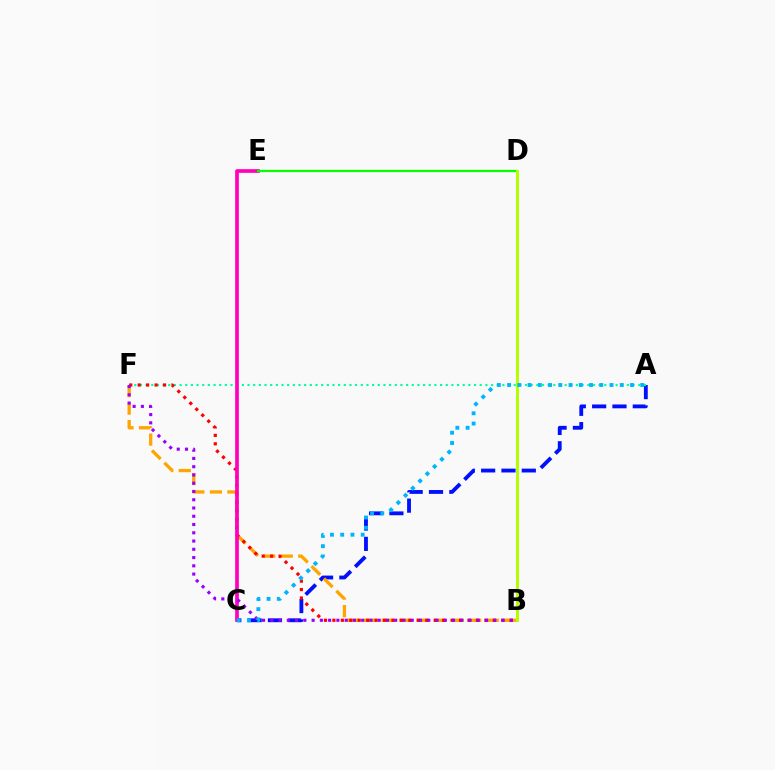{('A', 'C'): [{'color': '#0010ff', 'line_style': 'dashed', 'thickness': 2.76}, {'color': '#00b5ff', 'line_style': 'dotted', 'thickness': 2.78}], ('B', 'F'): [{'color': '#ffa500', 'line_style': 'dashed', 'thickness': 2.38}, {'color': '#ff0000', 'line_style': 'dotted', 'thickness': 2.29}, {'color': '#9b00ff', 'line_style': 'dotted', 'thickness': 2.24}], ('A', 'F'): [{'color': '#00ff9d', 'line_style': 'dotted', 'thickness': 1.54}], ('C', 'E'): [{'color': '#ff00bd', 'line_style': 'solid', 'thickness': 2.66}], ('D', 'E'): [{'color': '#08ff00', 'line_style': 'solid', 'thickness': 1.61}], ('B', 'D'): [{'color': '#b3ff00', 'line_style': 'solid', 'thickness': 2.13}]}